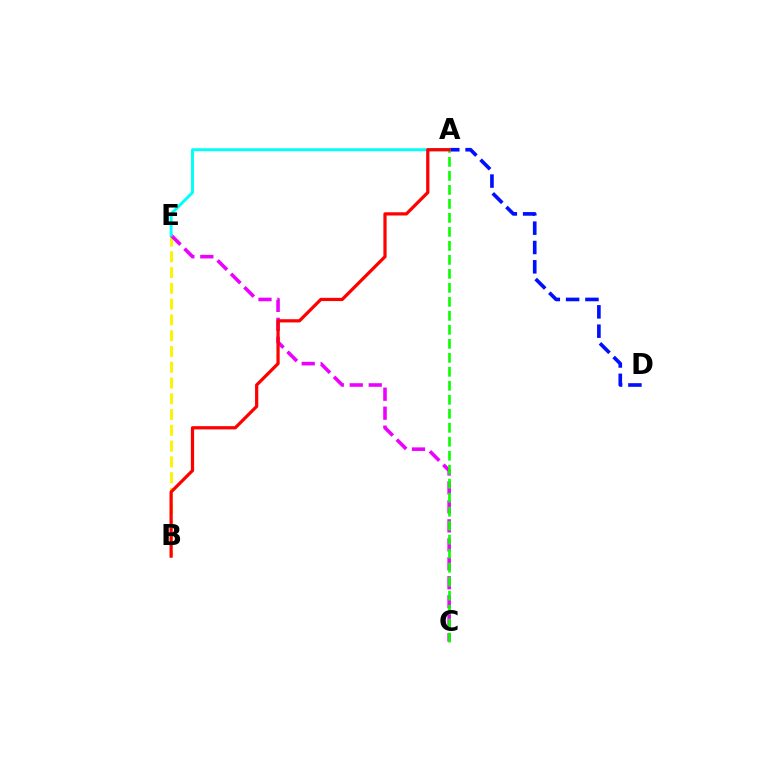{('B', 'E'): [{'color': '#fcf500', 'line_style': 'dashed', 'thickness': 2.14}], ('C', 'E'): [{'color': '#ee00ff', 'line_style': 'dashed', 'thickness': 2.58}], ('A', 'D'): [{'color': '#0010ff', 'line_style': 'dashed', 'thickness': 2.63}], ('A', 'C'): [{'color': '#08ff00', 'line_style': 'dashed', 'thickness': 1.9}], ('A', 'E'): [{'color': '#00fff6', 'line_style': 'solid', 'thickness': 2.13}], ('A', 'B'): [{'color': '#ff0000', 'line_style': 'solid', 'thickness': 2.32}]}